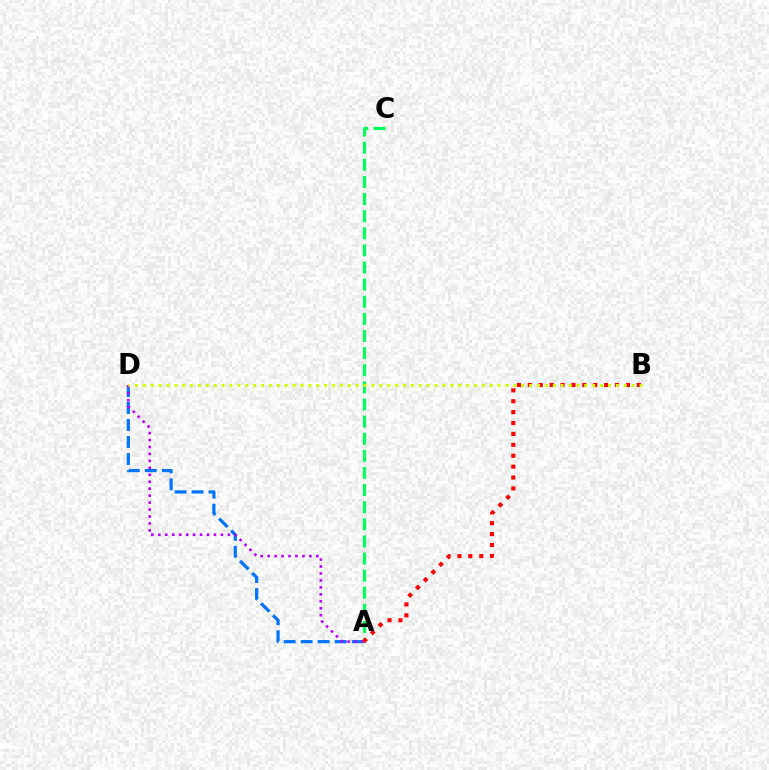{('A', 'C'): [{'color': '#00ff5c', 'line_style': 'dashed', 'thickness': 2.33}], ('A', 'D'): [{'color': '#0074ff', 'line_style': 'dashed', 'thickness': 2.31}, {'color': '#b900ff', 'line_style': 'dotted', 'thickness': 1.89}], ('A', 'B'): [{'color': '#ff0000', 'line_style': 'dotted', 'thickness': 2.96}], ('B', 'D'): [{'color': '#d1ff00', 'line_style': 'dotted', 'thickness': 2.14}]}